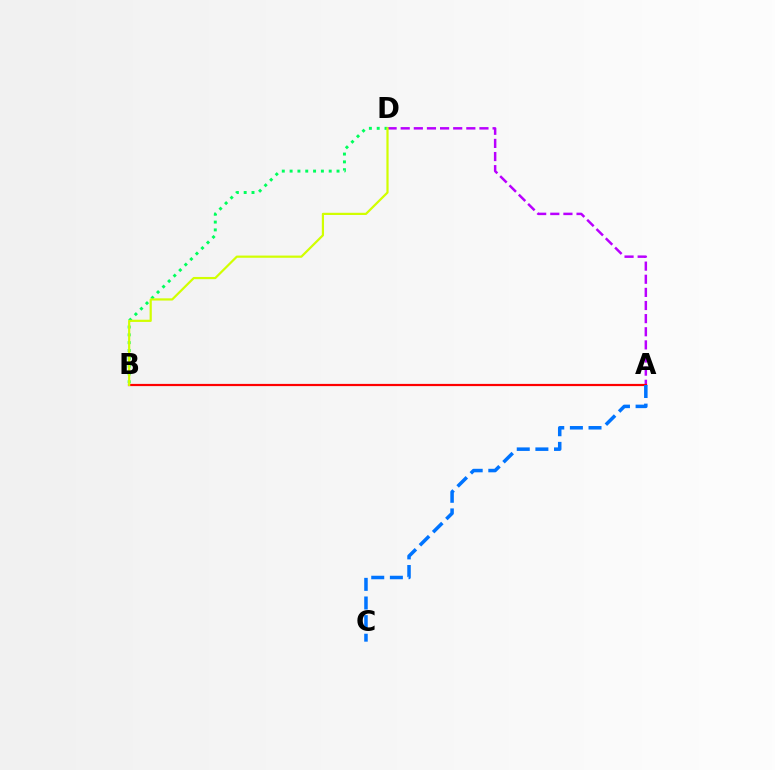{('B', 'D'): [{'color': '#00ff5c', 'line_style': 'dotted', 'thickness': 2.12}, {'color': '#d1ff00', 'line_style': 'solid', 'thickness': 1.59}], ('A', 'D'): [{'color': '#b900ff', 'line_style': 'dashed', 'thickness': 1.78}], ('A', 'B'): [{'color': '#ff0000', 'line_style': 'solid', 'thickness': 1.59}], ('A', 'C'): [{'color': '#0074ff', 'line_style': 'dashed', 'thickness': 2.53}]}